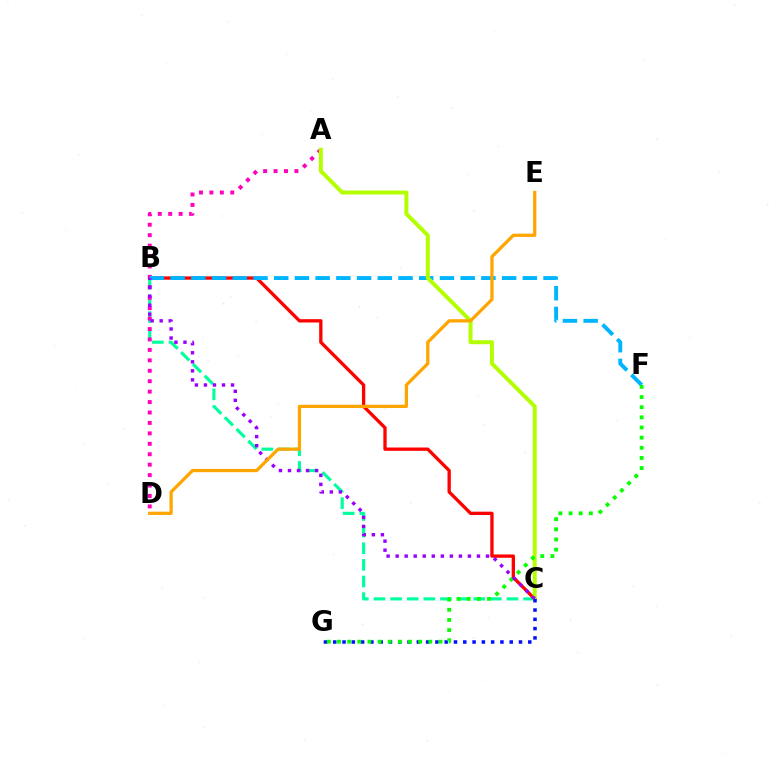{('B', 'C'): [{'color': '#00ff9d', 'line_style': 'dashed', 'thickness': 2.26}, {'color': '#ff0000', 'line_style': 'solid', 'thickness': 2.39}, {'color': '#9b00ff', 'line_style': 'dotted', 'thickness': 2.45}], ('A', 'D'): [{'color': '#ff00bd', 'line_style': 'dotted', 'thickness': 2.83}], ('B', 'F'): [{'color': '#00b5ff', 'line_style': 'dashed', 'thickness': 2.81}], ('A', 'C'): [{'color': '#b3ff00', 'line_style': 'solid', 'thickness': 2.86}], ('C', 'G'): [{'color': '#0010ff', 'line_style': 'dotted', 'thickness': 2.52}], ('F', 'G'): [{'color': '#08ff00', 'line_style': 'dotted', 'thickness': 2.76}], ('D', 'E'): [{'color': '#ffa500', 'line_style': 'solid', 'thickness': 2.34}]}